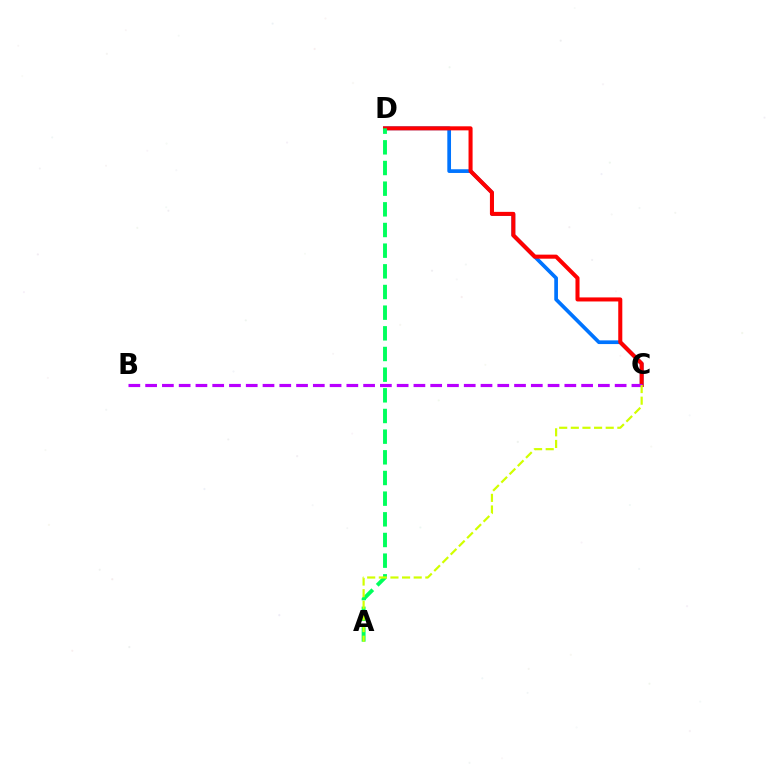{('C', 'D'): [{'color': '#0074ff', 'line_style': 'solid', 'thickness': 2.66}, {'color': '#ff0000', 'line_style': 'solid', 'thickness': 2.92}], ('A', 'D'): [{'color': '#00ff5c', 'line_style': 'dashed', 'thickness': 2.81}], ('B', 'C'): [{'color': '#b900ff', 'line_style': 'dashed', 'thickness': 2.28}], ('A', 'C'): [{'color': '#d1ff00', 'line_style': 'dashed', 'thickness': 1.58}]}